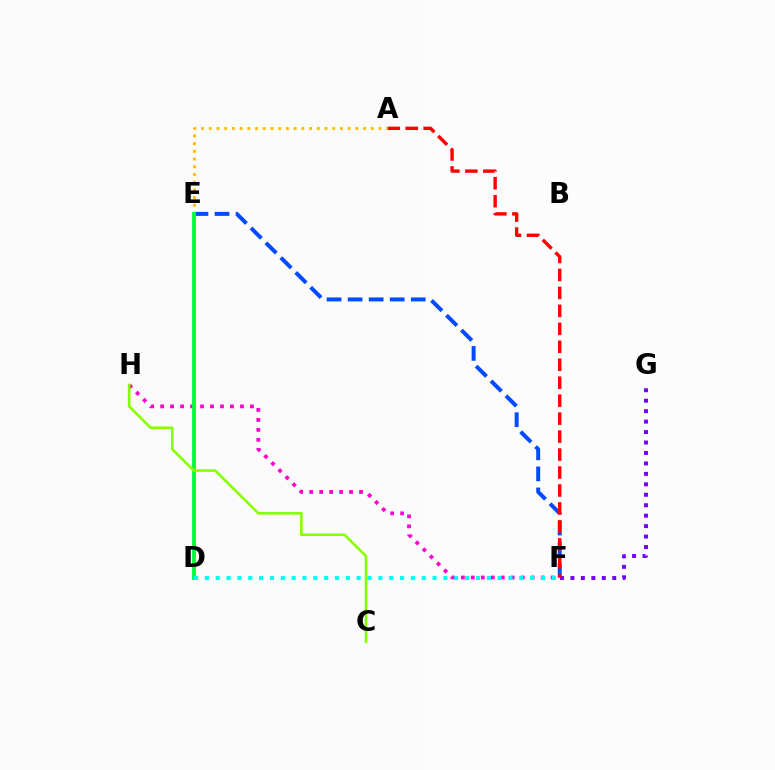{('E', 'F'): [{'color': '#004bff', 'line_style': 'dashed', 'thickness': 2.86}], ('F', 'G'): [{'color': '#7200ff', 'line_style': 'dotted', 'thickness': 2.84}], ('A', 'F'): [{'color': '#ff0000', 'line_style': 'dashed', 'thickness': 2.44}], ('F', 'H'): [{'color': '#ff00cf', 'line_style': 'dotted', 'thickness': 2.71}], ('A', 'E'): [{'color': '#ffbd00', 'line_style': 'dotted', 'thickness': 2.1}], ('D', 'E'): [{'color': '#00ff39', 'line_style': 'solid', 'thickness': 2.77}], ('C', 'H'): [{'color': '#84ff00', 'line_style': 'solid', 'thickness': 1.84}], ('D', 'F'): [{'color': '#00fff6', 'line_style': 'dotted', 'thickness': 2.95}]}